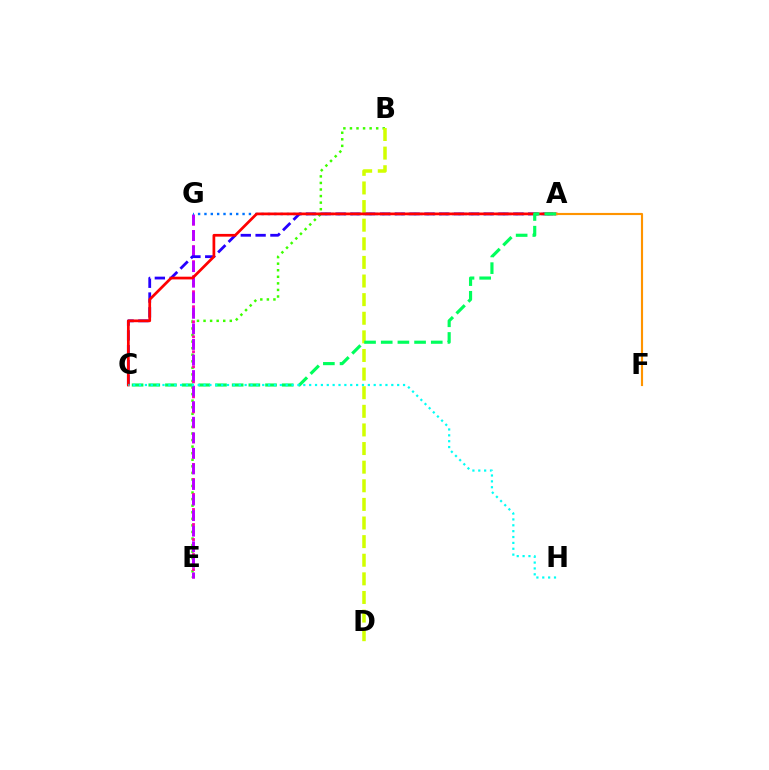{('B', 'E'): [{'color': '#3dff00', 'line_style': 'dotted', 'thickness': 1.78}], ('E', 'G'): [{'color': '#ff00ac', 'line_style': 'dotted', 'thickness': 2.04}, {'color': '#b900ff', 'line_style': 'dashed', 'thickness': 2.11}], ('A', 'C'): [{'color': '#2500ff', 'line_style': 'dashed', 'thickness': 2.01}, {'color': '#ff0000', 'line_style': 'solid', 'thickness': 1.96}, {'color': '#00ff5c', 'line_style': 'dashed', 'thickness': 2.27}], ('B', 'D'): [{'color': '#d1ff00', 'line_style': 'dashed', 'thickness': 2.53}], ('A', 'G'): [{'color': '#0074ff', 'line_style': 'dotted', 'thickness': 1.73}], ('A', 'F'): [{'color': '#ff9400', 'line_style': 'solid', 'thickness': 1.55}], ('C', 'H'): [{'color': '#00fff6', 'line_style': 'dotted', 'thickness': 1.59}]}